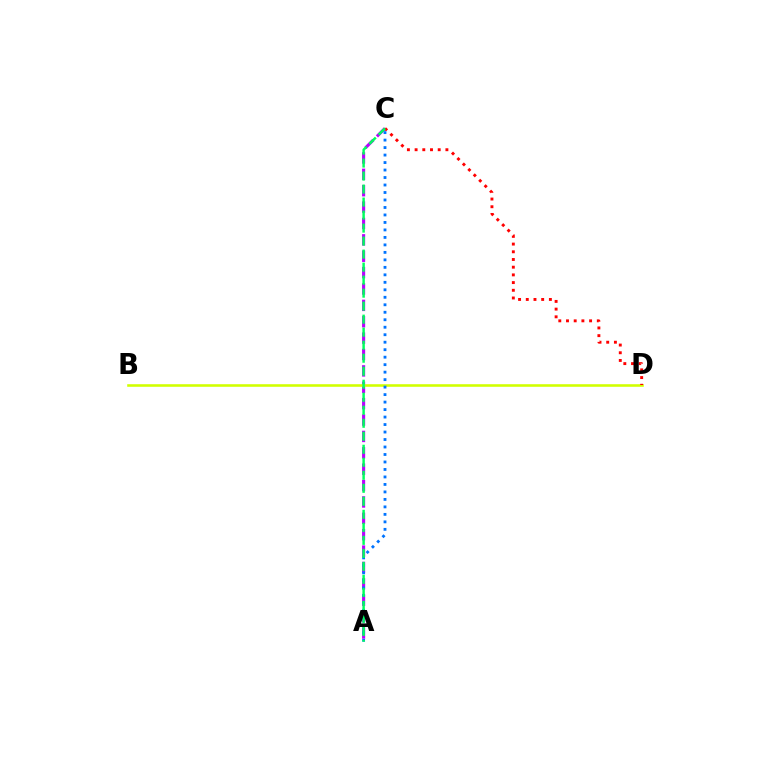{('A', 'C'): [{'color': '#b900ff', 'line_style': 'dashed', 'thickness': 2.23}, {'color': '#0074ff', 'line_style': 'dotted', 'thickness': 2.03}, {'color': '#00ff5c', 'line_style': 'dashed', 'thickness': 1.77}], ('B', 'D'): [{'color': '#d1ff00', 'line_style': 'solid', 'thickness': 1.86}], ('C', 'D'): [{'color': '#ff0000', 'line_style': 'dotted', 'thickness': 2.09}]}